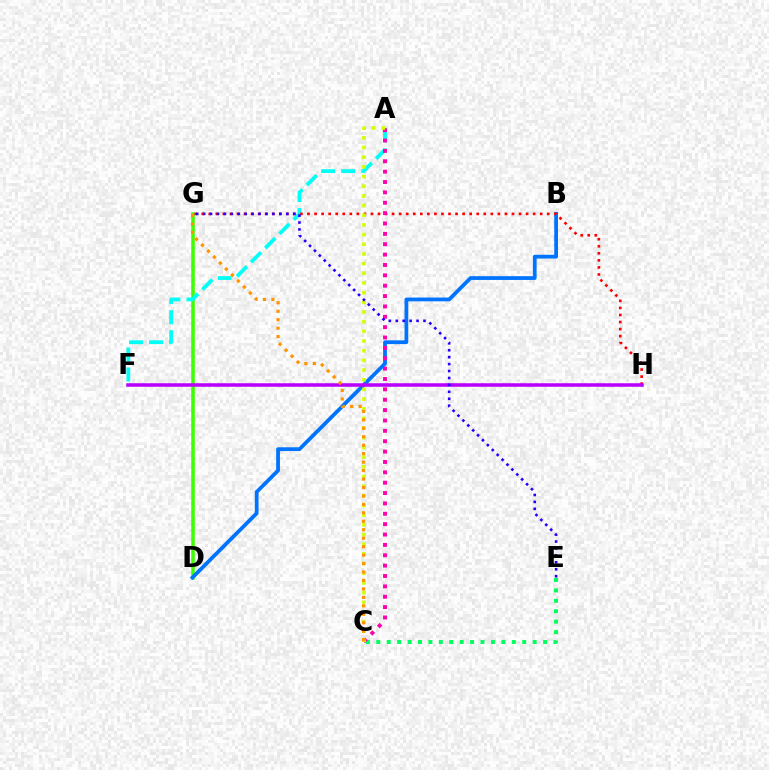{('D', 'G'): [{'color': '#3dff00', 'line_style': 'solid', 'thickness': 2.52}], ('C', 'E'): [{'color': '#00ff5c', 'line_style': 'dotted', 'thickness': 2.83}], ('B', 'D'): [{'color': '#0074ff', 'line_style': 'solid', 'thickness': 2.71}], ('A', 'F'): [{'color': '#00fff6', 'line_style': 'dashed', 'thickness': 2.72}], ('G', 'H'): [{'color': '#ff0000', 'line_style': 'dotted', 'thickness': 1.92}], ('A', 'C'): [{'color': '#ff00ac', 'line_style': 'dotted', 'thickness': 2.82}, {'color': '#d1ff00', 'line_style': 'dotted', 'thickness': 2.63}], ('F', 'H'): [{'color': '#b900ff', 'line_style': 'solid', 'thickness': 2.53}], ('E', 'G'): [{'color': '#2500ff', 'line_style': 'dotted', 'thickness': 1.88}], ('C', 'G'): [{'color': '#ff9400', 'line_style': 'dotted', 'thickness': 2.3}]}